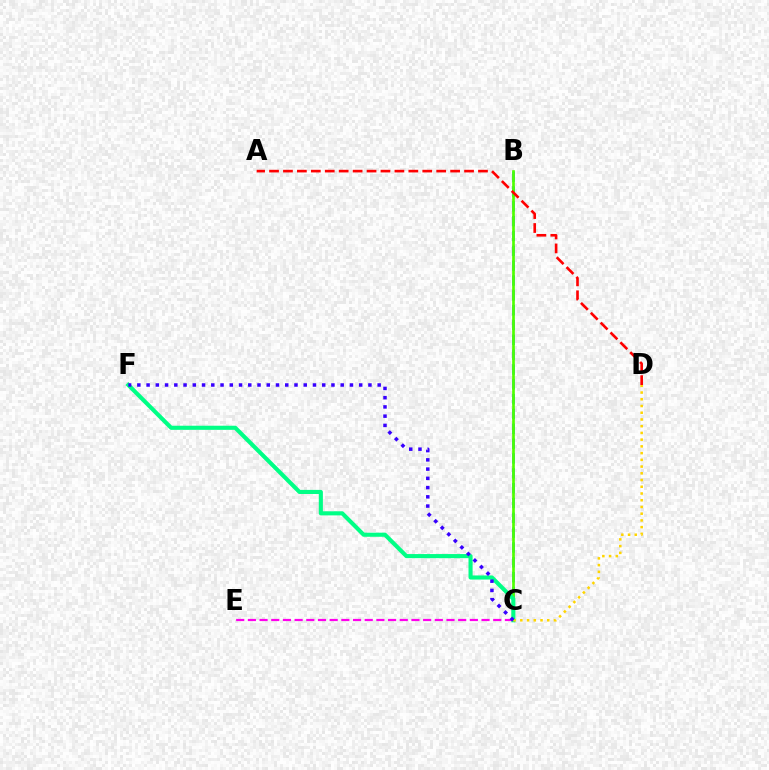{('B', 'C'): [{'color': '#009eff', 'line_style': 'dashed', 'thickness': 2.02}, {'color': '#4fff00', 'line_style': 'solid', 'thickness': 1.93}], ('A', 'D'): [{'color': '#ff0000', 'line_style': 'dashed', 'thickness': 1.89}], ('C', 'F'): [{'color': '#00ff86', 'line_style': 'solid', 'thickness': 2.95}, {'color': '#3700ff', 'line_style': 'dotted', 'thickness': 2.51}], ('C', 'E'): [{'color': '#ff00ed', 'line_style': 'dashed', 'thickness': 1.59}], ('C', 'D'): [{'color': '#ffd500', 'line_style': 'dotted', 'thickness': 1.83}]}